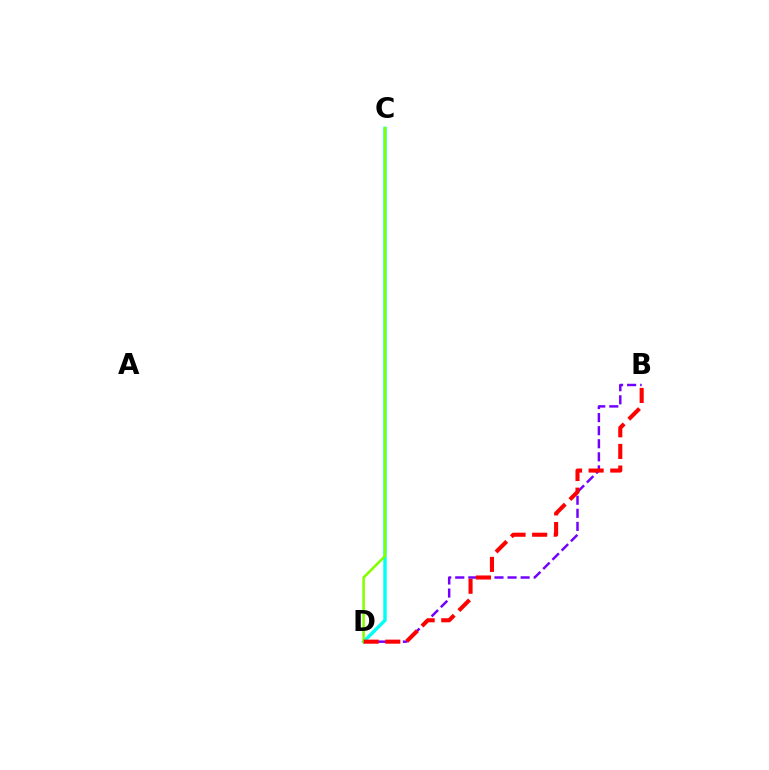{('C', 'D'): [{'color': '#00fff6', 'line_style': 'solid', 'thickness': 2.45}, {'color': '#84ff00', 'line_style': 'solid', 'thickness': 1.85}], ('B', 'D'): [{'color': '#7200ff', 'line_style': 'dashed', 'thickness': 1.78}, {'color': '#ff0000', 'line_style': 'dashed', 'thickness': 2.94}]}